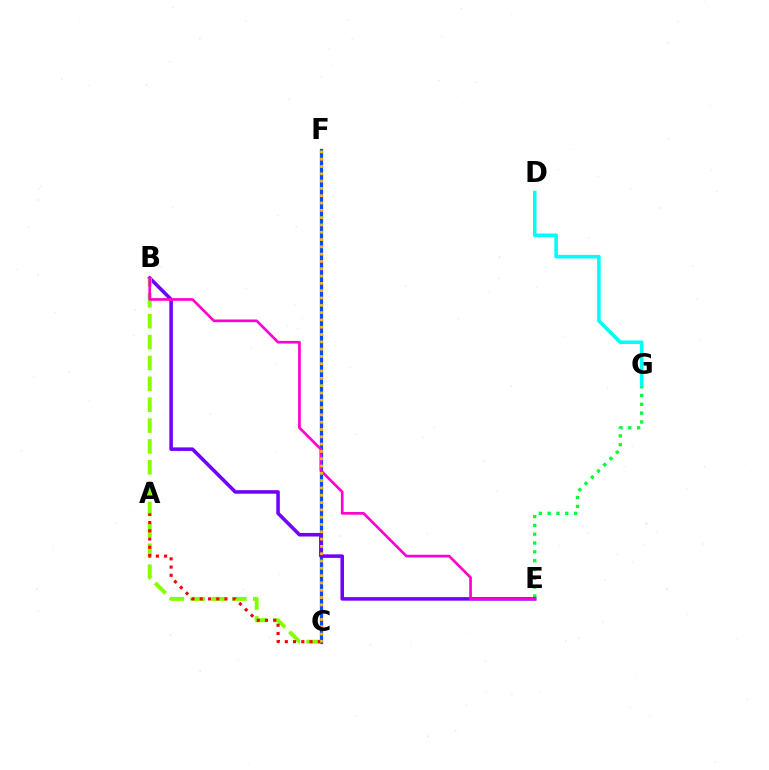{('E', 'G'): [{'color': '#00ff39', 'line_style': 'dotted', 'thickness': 2.4}], ('C', 'F'): [{'color': '#004bff', 'line_style': 'solid', 'thickness': 2.33}, {'color': '#ffbd00', 'line_style': 'dotted', 'thickness': 1.98}], ('B', 'E'): [{'color': '#7200ff', 'line_style': 'solid', 'thickness': 2.56}, {'color': '#ff00cf', 'line_style': 'solid', 'thickness': 1.93}], ('B', 'C'): [{'color': '#84ff00', 'line_style': 'dashed', 'thickness': 2.84}], ('A', 'C'): [{'color': '#ff0000', 'line_style': 'dotted', 'thickness': 2.24}], ('D', 'G'): [{'color': '#00fff6', 'line_style': 'solid', 'thickness': 2.57}]}